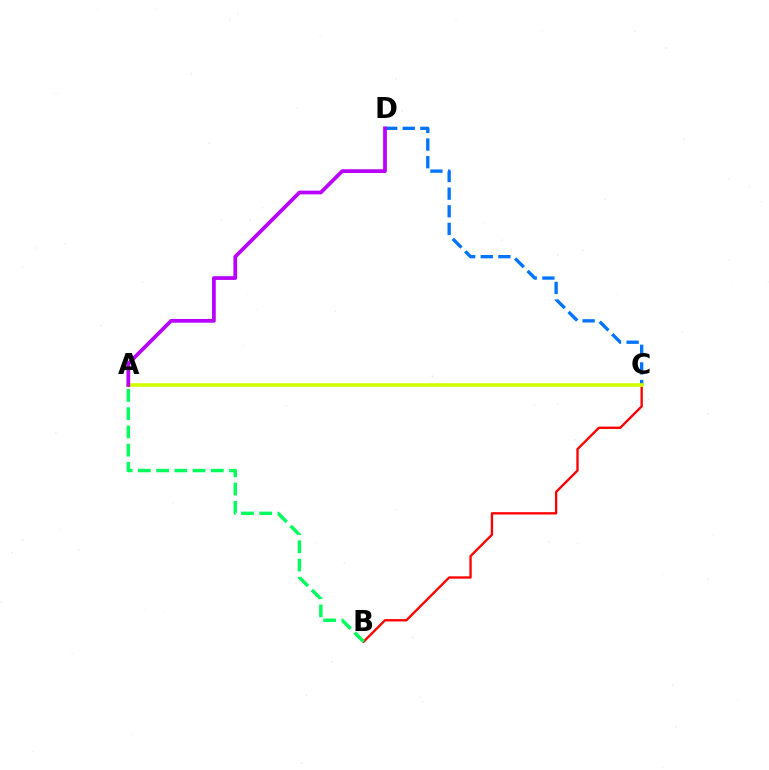{('C', 'D'): [{'color': '#0074ff', 'line_style': 'dashed', 'thickness': 2.39}], ('B', 'C'): [{'color': '#ff0000', 'line_style': 'solid', 'thickness': 1.68}], ('A', 'B'): [{'color': '#00ff5c', 'line_style': 'dashed', 'thickness': 2.48}], ('A', 'C'): [{'color': '#d1ff00', 'line_style': 'solid', 'thickness': 2.6}], ('A', 'D'): [{'color': '#b900ff', 'line_style': 'solid', 'thickness': 2.69}]}